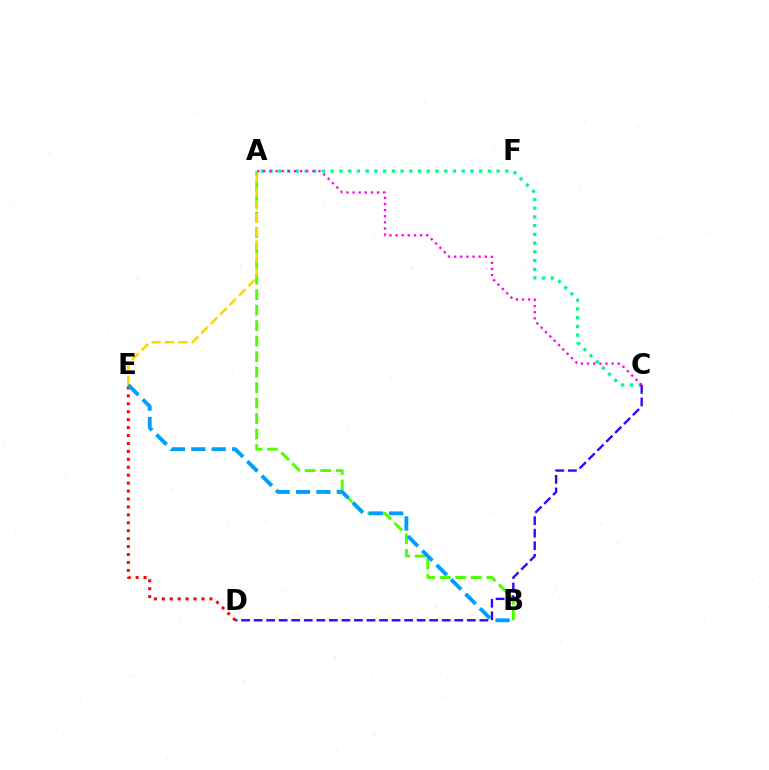{('D', 'E'): [{'color': '#ff0000', 'line_style': 'dotted', 'thickness': 2.16}], ('A', 'C'): [{'color': '#00ff86', 'line_style': 'dotted', 'thickness': 2.37}, {'color': '#ff00ed', 'line_style': 'dotted', 'thickness': 1.67}], ('A', 'B'): [{'color': '#4fff00', 'line_style': 'dashed', 'thickness': 2.1}], ('A', 'E'): [{'color': '#ffd500', 'line_style': 'dashed', 'thickness': 1.81}], ('B', 'E'): [{'color': '#009eff', 'line_style': 'dashed', 'thickness': 2.77}], ('C', 'D'): [{'color': '#3700ff', 'line_style': 'dashed', 'thickness': 1.7}]}